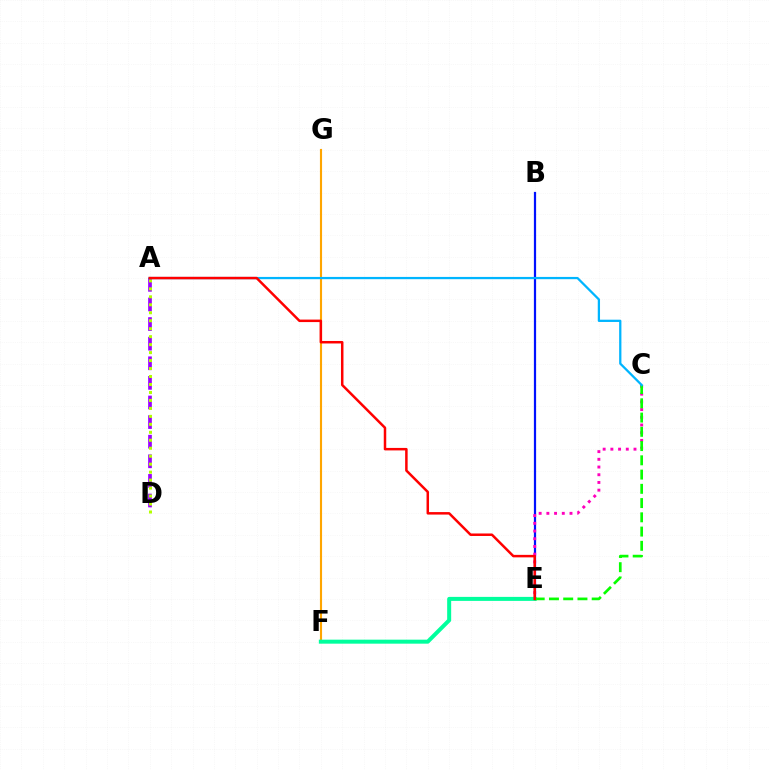{('B', 'E'): [{'color': '#0010ff', 'line_style': 'solid', 'thickness': 1.59}], ('F', 'G'): [{'color': '#ffa500', 'line_style': 'solid', 'thickness': 1.53}], ('C', 'E'): [{'color': '#ff00bd', 'line_style': 'dotted', 'thickness': 2.09}, {'color': '#08ff00', 'line_style': 'dashed', 'thickness': 1.94}], ('A', 'D'): [{'color': '#9b00ff', 'line_style': 'dashed', 'thickness': 2.66}, {'color': '#b3ff00', 'line_style': 'dotted', 'thickness': 2.17}], ('E', 'F'): [{'color': '#00ff9d', 'line_style': 'solid', 'thickness': 2.88}], ('A', 'C'): [{'color': '#00b5ff', 'line_style': 'solid', 'thickness': 1.63}], ('A', 'E'): [{'color': '#ff0000', 'line_style': 'solid', 'thickness': 1.79}]}